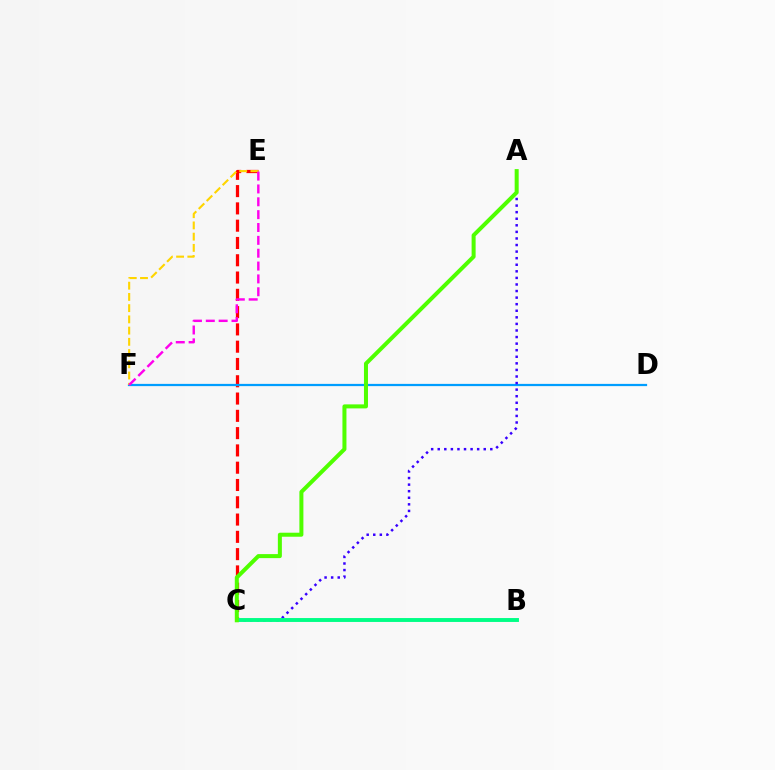{('C', 'E'): [{'color': '#ff0000', 'line_style': 'dashed', 'thickness': 2.35}], ('D', 'F'): [{'color': '#009eff', 'line_style': 'solid', 'thickness': 1.61}], ('A', 'C'): [{'color': '#3700ff', 'line_style': 'dotted', 'thickness': 1.79}, {'color': '#4fff00', 'line_style': 'solid', 'thickness': 2.89}], ('B', 'C'): [{'color': '#00ff86', 'line_style': 'solid', 'thickness': 2.81}], ('E', 'F'): [{'color': '#ffd500', 'line_style': 'dashed', 'thickness': 1.53}, {'color': '#ff00ed', 'line_style': 'dashed', 'thickness': 1.75}]}